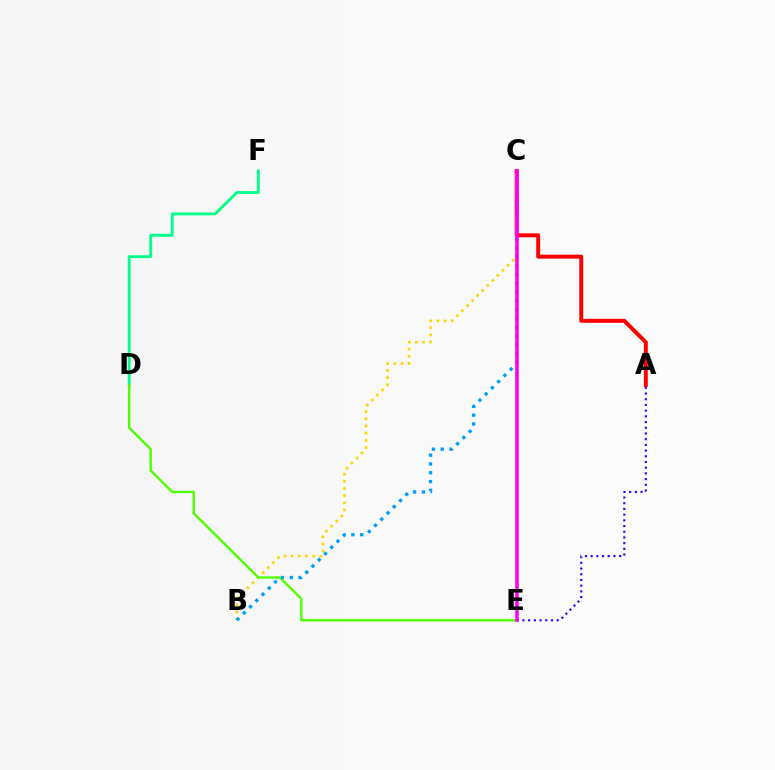{('A', 'C'): [{'color': '#ff0000', 'line_style': 'solid', 'thickness': 2.84}], ('B', 'C'): [{'color': '#ffd500', 'line_style': 'dotted', 'thickness': 1.94}, {'color': '#009eff', 'line_style': 'dotted', 'thickness': 2.39}], ('D', 'F'): [{'color': '#00ff86', 'line_style': 'solid', 'thickness': 2.04}], ('D', 'E'): [{'color': '#4fff00', 'line_style': 'solid', 'thickness': 1.72}], ('A', 'E'): [{'color': '#3700ff', 'line_style': 'dotted', 'thickness': 1.55}], ('C', 'E'): [{'color': '#ff00ed', 'line_style': 'solid', 'thickness': 2.55}]}